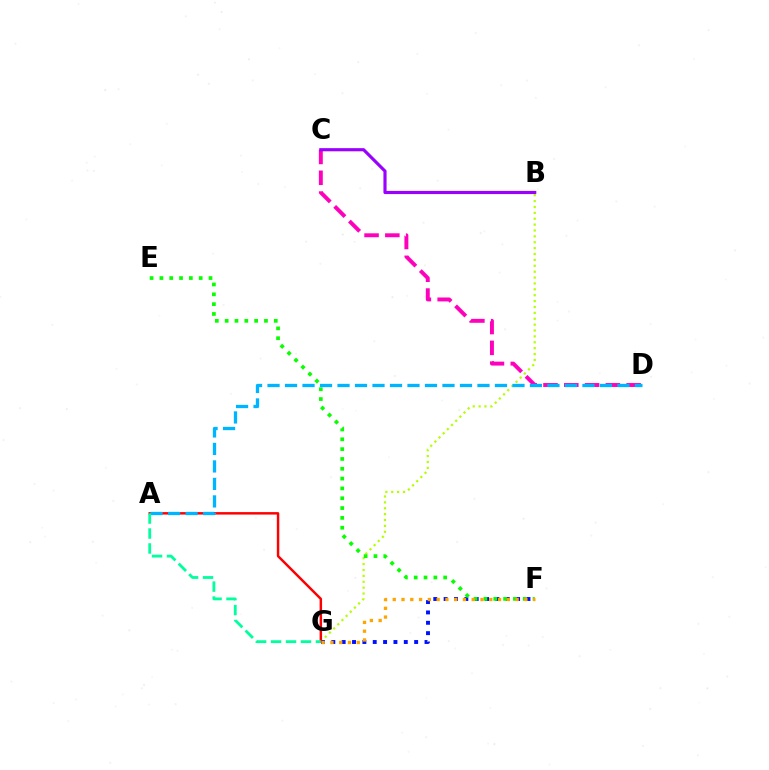{('B', 'G'): [{'color': '#b3ff00', 'line_style': 'dotted', 'thickness': 1.6}], ('F', 'G'): [{'color': '#0010ff', 'line_style': 'dotted', 'thickness': 2.81}, {'color': '#ffa500', 'line_style': 'dotted', 'thickness': 2.38}], ('E', 'F'): [{'color': '#08ff00', 'line_style': 'dotted', 'thickness': 2.67}], ('A', 'G'): [{'color': '#ff0000', 'line_style': 'solid', 'thickness': 1.77}, {'color': '#00ff9d', 'line_style': 'dashed', 'thickness': 2.03}], ('C', 'D'): [{'color': '#ff00bd', 'line_style': 'dashed', 'thickness': 2.82}], ('A', 'D'): [{'color': '#00b5ff', 'line_style': 'dashed', 'thickness': 2.38}], ('B', 'C'): [{'color': '#9b00ff', 'line_style': 'solid', 'thickness': 2.27}]}